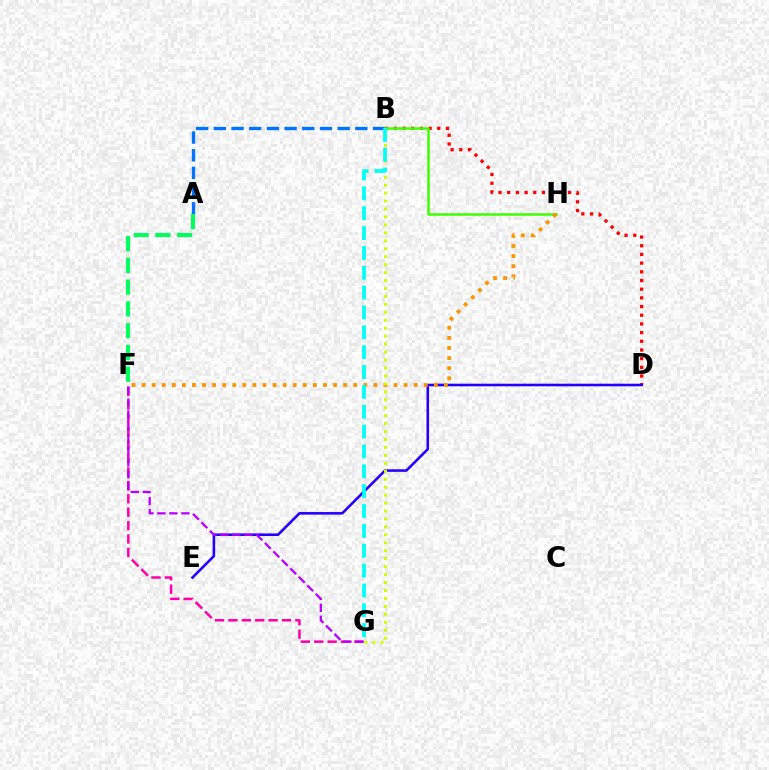{('F', 'G'): [{'color': '#ff00ac', 'line_style': 'dashed', 'thickness': 1.82}, {'color': '#b900ff', 'line_style': 'dashed', 'thickness': 1.63}], ('B', 'D'): [{'color': '#ff0000', 'line_style': 'dotted', 'thickness': 2.36}], ('A', 'B'): [{'color': '#0074ff', 'line_style': 'dashed', 'thickness': 2.4}], ('D', 'E'): [{'color': '#2500ff', 'line_style': 'solid', 'thickness': 1.86}], ('B', 'H'): [{'color': '#3dff00', 'line_style': 'solid', 'thickness': 1.82}], ('F', 'H'): [{'color': '#ff9400', 'line_style': 'dotted', 'thickness': 2.74}], ('B', 'G'): [{'color': '#d1ff00', 'line_style': 'dotted', 'thickness': 2.16}, {'color': '#00fff6', 'line_style': 'dashed', 'thickness': 2.7}], ('A', 'F'): [{'color': '#00ff5c', 'line_style': 'dashed', 'thickness': 2.96}]}